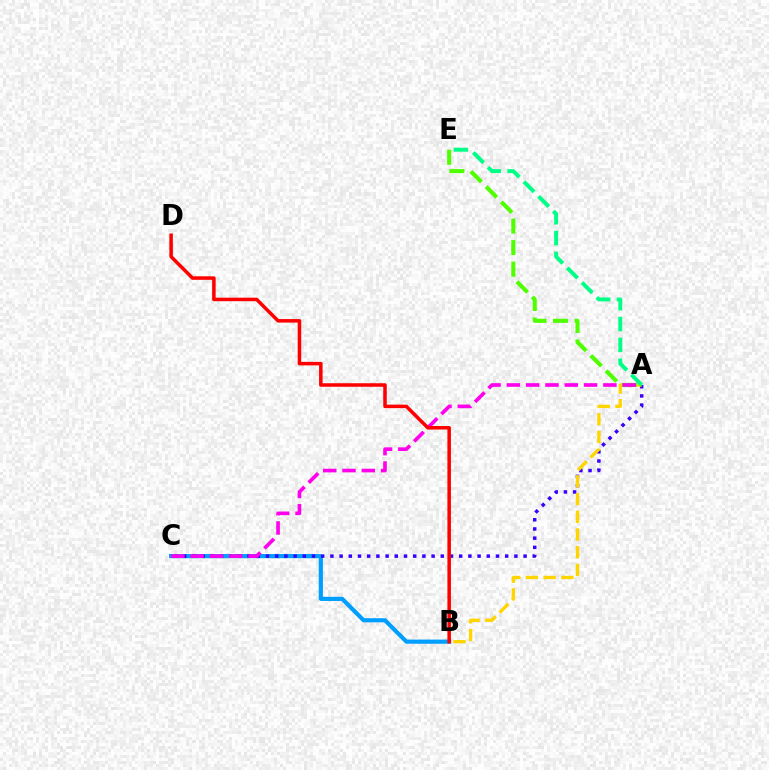{('B', 'C'): [{'color': '#009eff', 'line_style': 'solid', 'thickness': 3.0}], ('A', 'C'): [{'color': '#3700ff', 'line_style': 'dotted', 'thickness': 2.5}, {'color': '#ff00ed', 'line_style': 'dashed', 'thickness': 2.62}], ('A', 'B'): [{'color': '#ffd500', 'line_style': 'dashed', 'thickness': 2.41}], ('A', 'E'): [{'color': '#4fff00', 'line_style': 'dashed', 'thickness': 2.93}, {'color': '#00ff86', 'line_style': 'dashed', 'thickness': 2.83}], ('B', 'D'): [{'color': '#ff0000', 'line_style': 'solid', 'thickness': 2.54}]}